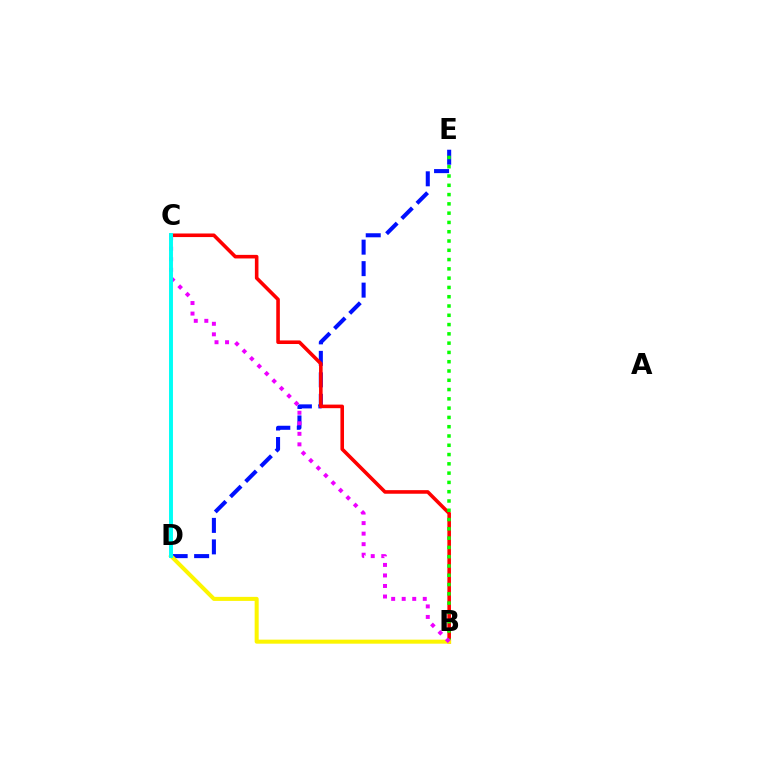{('D', 'E'): [{'color': '#0010ff', 'line_style': 'dashed', 'thickness': 2.92}], ('B', 'C'): [{'color': '#ff0000', 'line_style': 'solid', 'thickness': 2.58}, {'color': '#ee00ff', 'line_style': 'dotted', 'thickness': 2.86}], ('B', 'E'): [{'color': '#08ff00', 'line_style': 'dotted', 'thickness': 2.52}], ('B', 'D'): [{'color': '#fcf500', 'line_style': 'solid', 'thickness': 2.9}], ('C', 'D'): [{'color': '#00fff6', 'line_style': 'solid', 'thickness': 2.82}]}